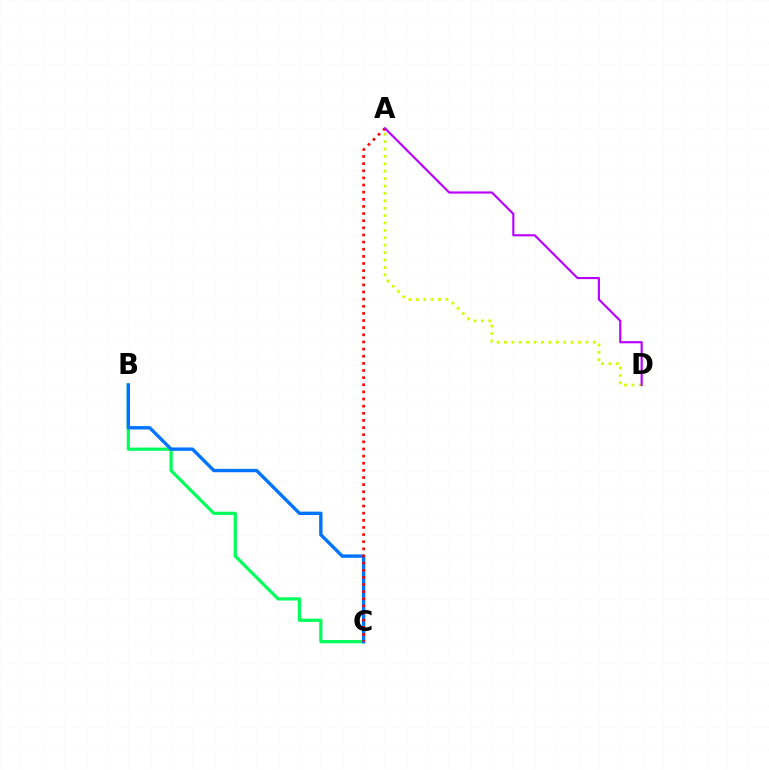{('A', 'D'): [{'color': '#d1ff00', 'line_style': 'dotted', 'thickness': 2.01}, {'color': '#b900ff', 'line_style': 'solid', 'thickness': 1.55}], ('B', 'C'): [{'color': '#00ff5c', 'line_style': 'solid', 'thickness': 2.32}, {'color': '#0074ff', 'line_style': 'solid', 'thickness': 2.43}], ('A', 'C'): [{'color': '#ff0000', 'line_style': 'dotted', 'thickness': 1.94}]}